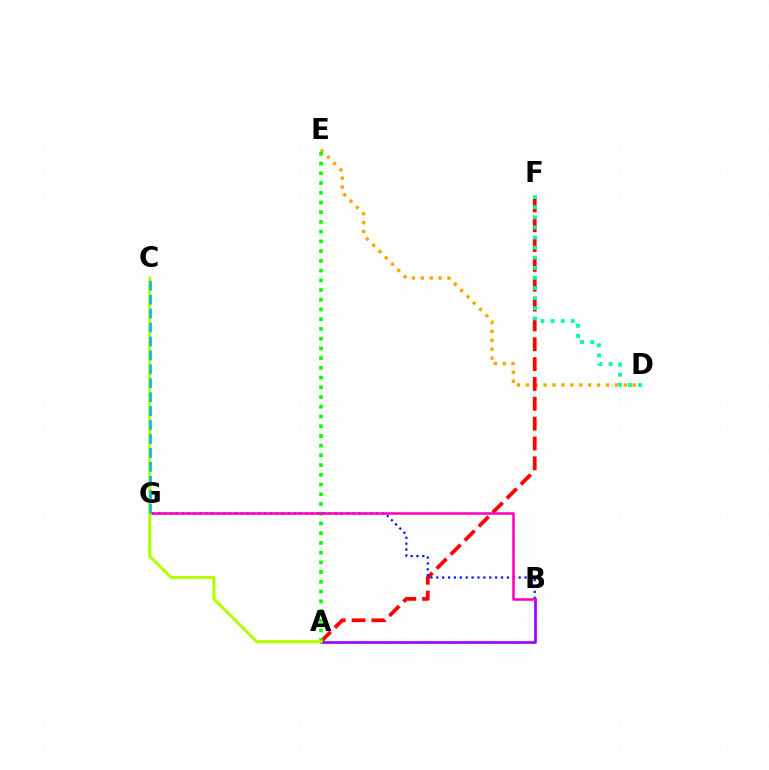{('D', 'E'): [{'color': '#ffa500', 'line_style': 'dotted', 'thickness': 2.42}], ('A', 'F'): [{'color': '#ff0000', 'line_style': 'dashed', 'thickness': 2.7}], ('B', 'G'): [{'color': '#0010ff', 'line_style': 'dotted', 'thickness': 1.6}, {'color': '#ff00bd', 'line_style': 'solid', 'thickness': 1.83}], ('A', 'B'): [{'color': '#9b00ff', 'line_style': 'solid', 'thickness': 1.92}], ('A', 'E'): [{'color': '#08ff00', 'line_style': 'dotted', 'thickness': 2.64}], ('D', 'F'): [{'color': '#00ff9d', 'line_style': 'dotted', 'thickness': 2.74}], ('A', 'C'): [{'color': '#b3ff00', 'line_style': 'solid', 'thickness': 2.22}], ('C', 'G'): [{'color': '#00b5ff', 'line_style': 'dashed', 'thickness': 1.89}]}